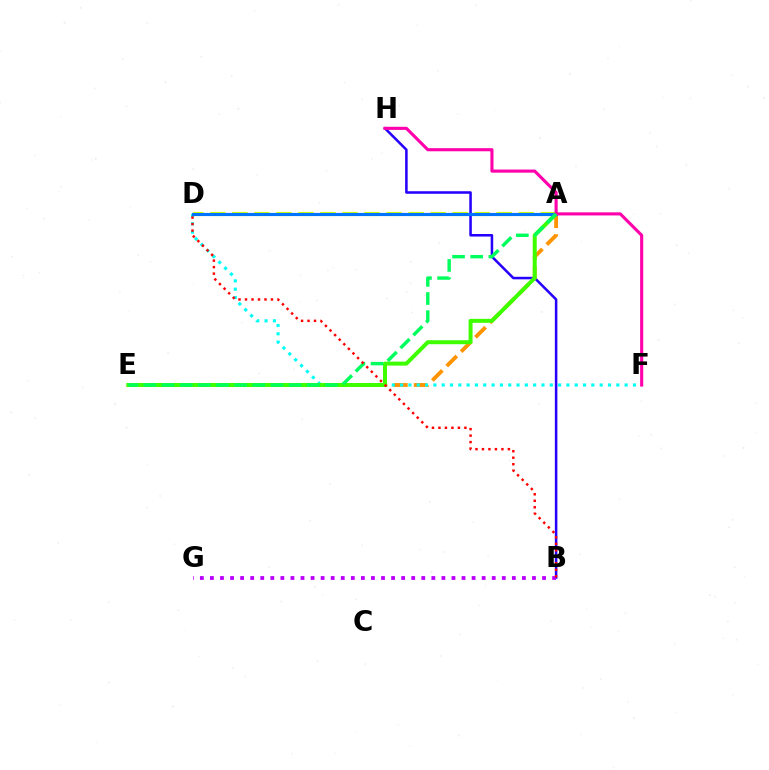{('B', 'H'): [{'color': '#2500ff', 'line_style': 'solid', 'thickness': 1.83}], ('A', 'E'): [{'color': '#ff9400', 'line_style': 'dashed', 'thickness': 2.77}, {'color': '#3dff00', 'line_style': 'solid', 'thickness': 2.87}, {'color': '#00ff5c', 'line_style': 'dashed', 'thickness': 2.47}], ('D', 'F'): [{'color': '#00fff6', 'line_style': 'dotted', 'thickness': 2.26}], ('A', 'D'): [{'color': '#d1ff00', 'line_style': 'dashed', 'thickness': 2.99}, {'color': '#0074ff', 'line_style': 'solid', 'thickness': 2.25}], ('F', 'H'): [{'color': '#ff00ac', 'line_style': 'solid', 'thickness': 2.24}], ('B', 'G'): [{'color': '#b900ff', 'line_style': 'dotted', 'thickness': 2.73}], ('B', 'D'): [{'color': '#ff0000', 'line_style': 'dotted', 'thickness': 1.76}]}